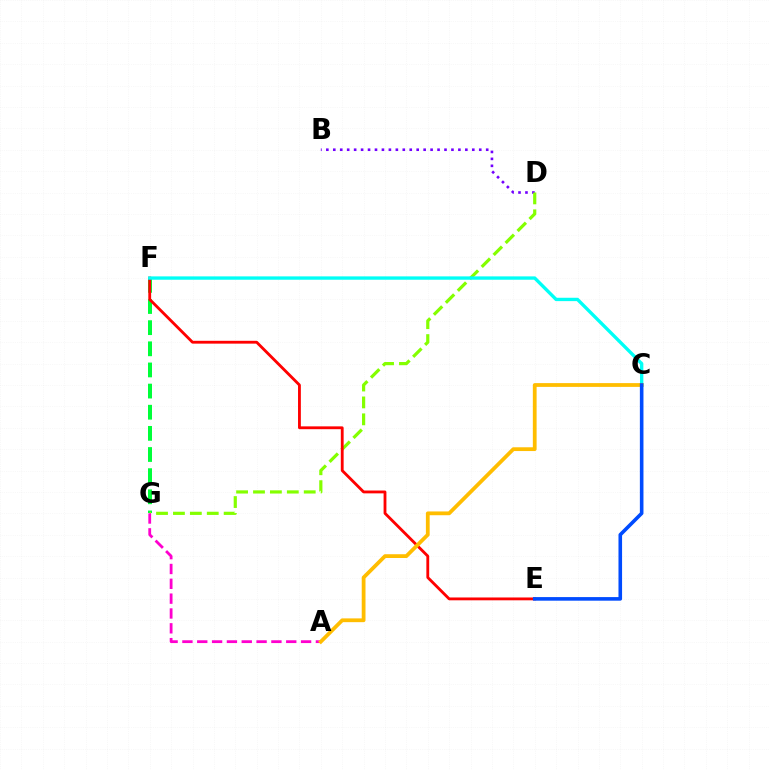{('F', 'G'): [{'color': '#00ff39', 'line_style': 'dashed', 'thickness': 2.87}], ('B', 'D'): [{'color': '#7200ff', 'line_style': 'dotted', 'thickness': 1.89}], ('D', 'G'): [{'color': '#84ff00', 'line_style': 'dashed', 'thickness': 2.3}], ('A', 'G'): [{'color': '#ff00cf', 'line_style': 'dashed', 'thickness': 2.02}], ('E', 'F'): [{'color': '#ff0000', 'line_style': 'solid', 'thickness': 2.04}], ('C', 'F'): [{'color': '#00fff6', 'line_style': 'solid', 'thickness': 2.41}], ('A', 'C'): [{'color': '#ffbd00', 'line_style': 'solid', 'thickness': 2.72}], ('C', 'E'): [{'color': '#004bff', 'line_style': 'solid', 'thickness': 2.59}]}